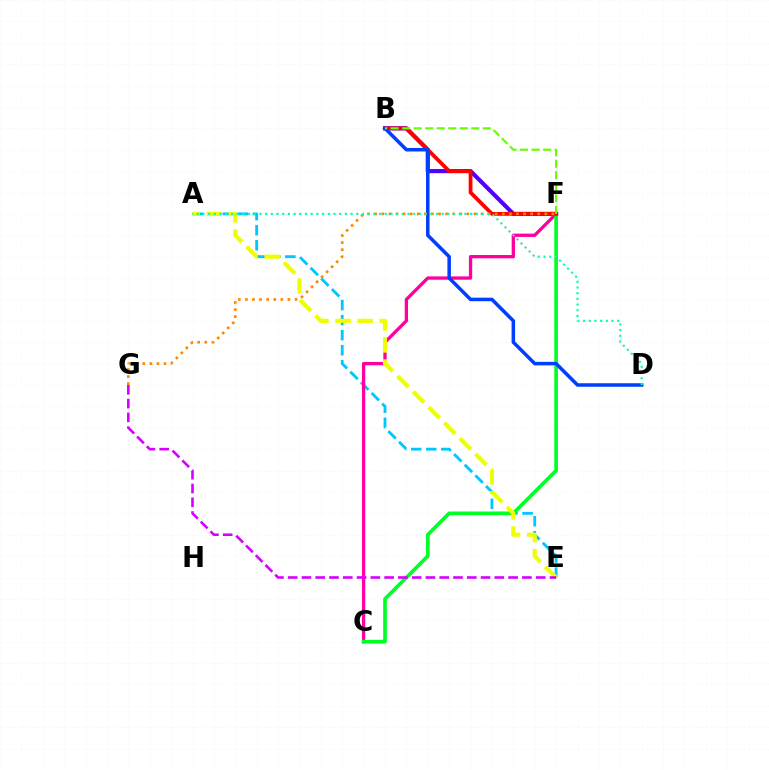{('A', 'E'): [{'color': '#00c7ff', 'line_style': 'dashed', 'thickness': 2.04}, {'color': '#eeff00', 'line_style': 'dashed', 'thickness': 2.99}], ('B', 'F'): [{'color': '#4f00ff', 'line_style': 'solid', 'thickness': 2.98}, {'color': '#ff0000', 'line_style': 'solid', 'thickness': 2.71}, {'color': '#66ff00', 'line_style': 'dashed', 'thickness': 1.57}], ('C', 'F'): [{'color': '#ff00a0', 'line_style': 'solid', 'thickness': 2.38}, {'color': '#00ff27', 'line_style': 'solid', 'thickness': 2.64}], ('B', 'D'): [{'color': '#003fff', 'line_style': 'solid', 'thickness': 2.54}], ('F', 'G'): [{'color': '#ff8800', 'line_style': 'dotted', 'thickness': 1.93}], ('A', 'D'): [{'color': '#00ffaf', 'line_style': 'dotted', 'thickness': 1.55}], ('E', 'G'): [{'color': '#d600ff', 'line_style': 'dashed', 'thickness': 1.87}]}